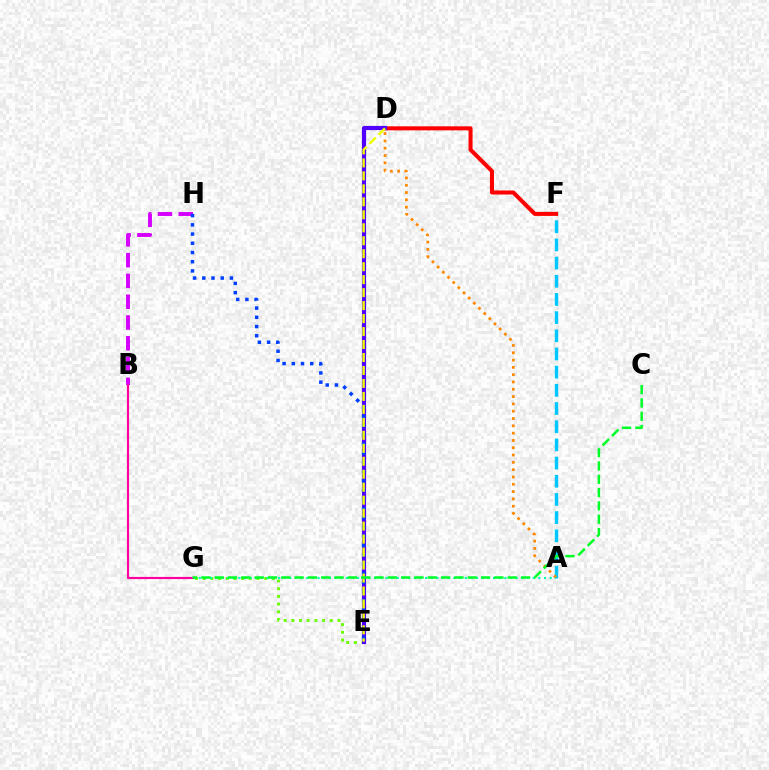{('E', 'G'): [{'color': '#66ff00', 'line_style': 'dotted', 'thickness': 2.09}], ('A', 'F'): [{'color': '#00c7ff', 'line_style': 'dashed', 'thickness': 2.47}], ('D', 'F'): [{'color': '#ff0000', 'line_style': 'solid', 'thickness': 2.9}], ('D', 'E'): [{'color': '#4f00ff', 'line_style': 'solid', 'thickness': 2.98}, {'color': '#eeff00', 'line_style': 'dashed', 'thickness': 1.76}], ('A', 'D'): [{'color': '#ff8800', 'line_style': 'dotted', 'thickness': 1.98}], ('B', 'H'): [{'color': '#d600ff', 'line_style': 'dashed', 'thickness': 2.82}], ('E', 'H'): [{'color': '#003fff', 'line_style': 'dotted', 'thickness': 2.5}], ('A', 'G'): [{'color': '#00ffaf', 'line_style': 'dotted', 'thickness': 1.54}], ('B', 'G'): [{'color': '#ff00a0', 'line_style': 'solid', 'thickness': 1.56}], ('C', 'G'): [{'color': '#00ff27', 'line_style': 'dashed', 'thickness': 1.81}]}